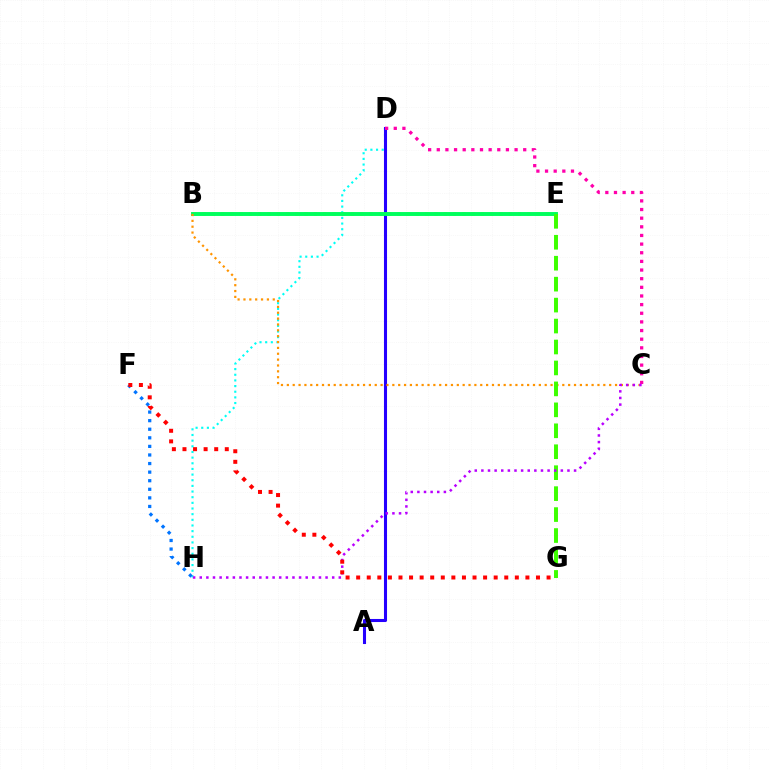{('B', 'E'): [{'color': '#d1ff00', 'line_style': 'dotted', 'thickness': 2.52}, {'color': '#00ff5c', 'line_style': 'solid', 'thickness': 2.82}], ('D', 'H'): [{'color': '#00fff6', 'line_style': 'dotted', 'thickness': 1.54}], ('A', 'D'): [{'color': '#2500ff', 'line_style': 'solid', 'thickness': 2.21}], ('B', 'C'): [{'color': '#ff9400', 'line_style': 'dotted', 'thickness': 1.59}], ('E', 'G'): [{'color': '#3dff00', 'line_style': 'dashed', 'thickness': 2.85}], ('C', 'D'): [{'color': '#ff00ac', 'line_style': 'dotted', 'thickness': 2.35}], ('C', 'H'): [{'color': '#b900ff', 'line_style': 'dotted', 'thickness': 1.8}], ('F', 'H'): [{'color': '#0074ff', 'line_style': 'dotted', 'thickness': 2.33}], ('F', 'G'): [{'color': '#ff0000', 'line_style': 'dotted', 'thickness': 2.87}]}